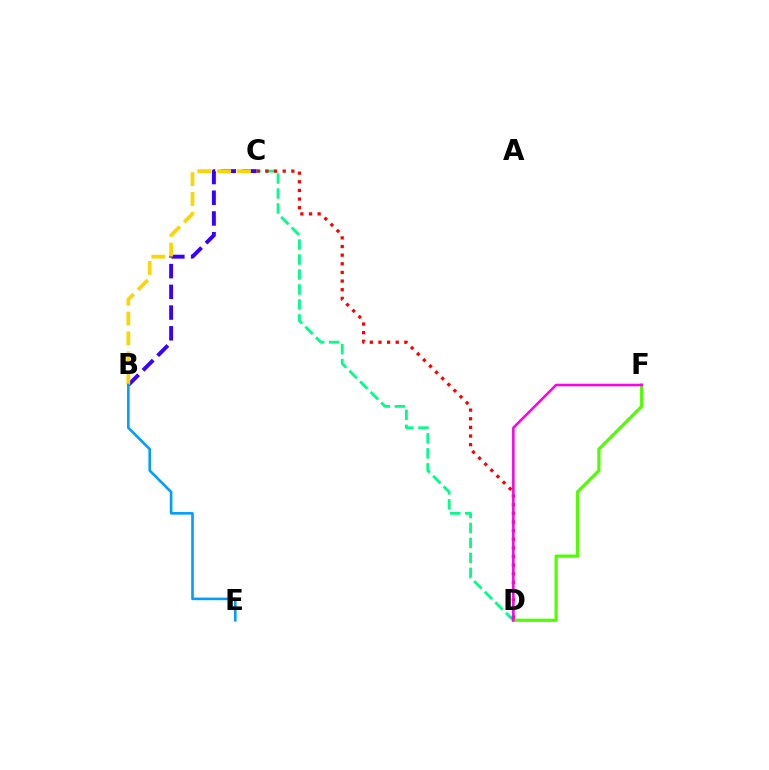{('B', 'C'): [{'color': '#3700ff', 'line_style': 'dashed', 'thickness': 2.82}, {'color': '#ffd500', 'line_style': 'dashed', 'thickness': 2.7}], ('C', 'D'): [{'color': '#00ff86', 'line_style': 'dashed', 'thickness': 2.03}, {'color': '#ff0000', 'line_style': 'dotted', 'thickness': 2.35}], ('D', 'F'): [{'color': '#4fff00', 'line_style': 'solid', 'thickness': 2.29}, {'color': '#ff00ed', 'line_style': 'solid', 'thickness': 1.84}], ('B', 'E'): [{'color': '#009eff', 'line_style': 'solid', 'thickness': 1.88}]}